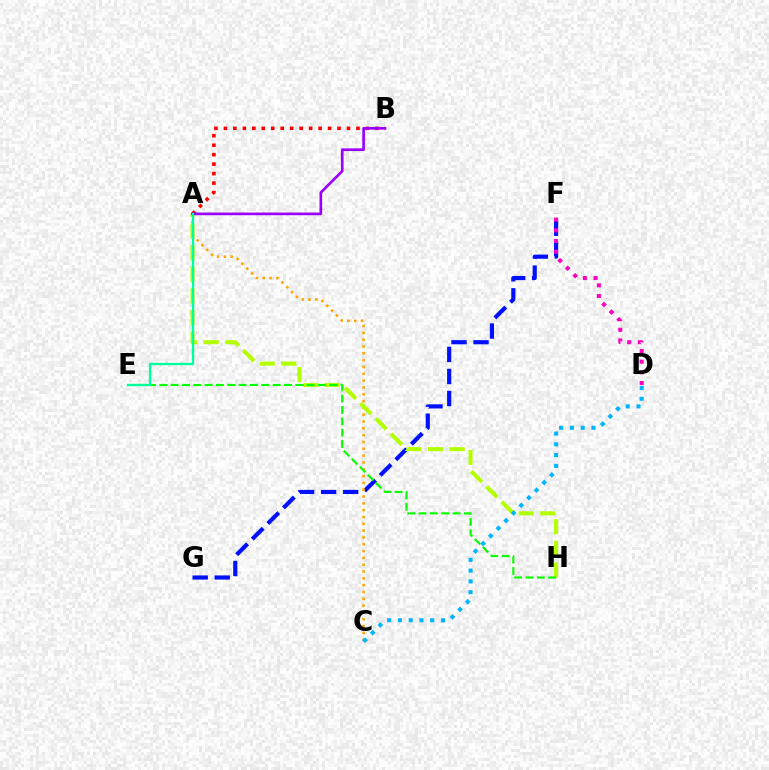{('F', 'G'): [{'color': '#0010ff', 'line_style': 'dashed', 'thickness': 3.0}], ('D', 'F'): [{'color': '#ff00bd', 'line_style': 'dotted', 'thickness': 2.9}], ('A', 'C'): [{'color': '#ffa500', 'line_style': 'dotted', 'thickness': 1.85}], ('A', 'H'): [{'color': '#b3ff00', 'line_style': 'dashed', 'thickness': 2.94}], ('E', 'H'): [{'color': '#08ff00', 'line_style': 'dashed', 'thickness': 1.54}], ('A', 'B'): [{'color': '#ff0000', 'line_style': 'dotted', 'thickness': 2.57}, {'color': '#9b00ff', 'line_style': 'solid', 'thickness': 1.92}], ('C', 'D'): [{'color': '#00b5ff', 'line_style': 'dotted', 'thickness': 2.93}], ('A', 'E'): [{'color': '#00ff9d', 'line_style': 'solid', 'thickness': 1.67}]}